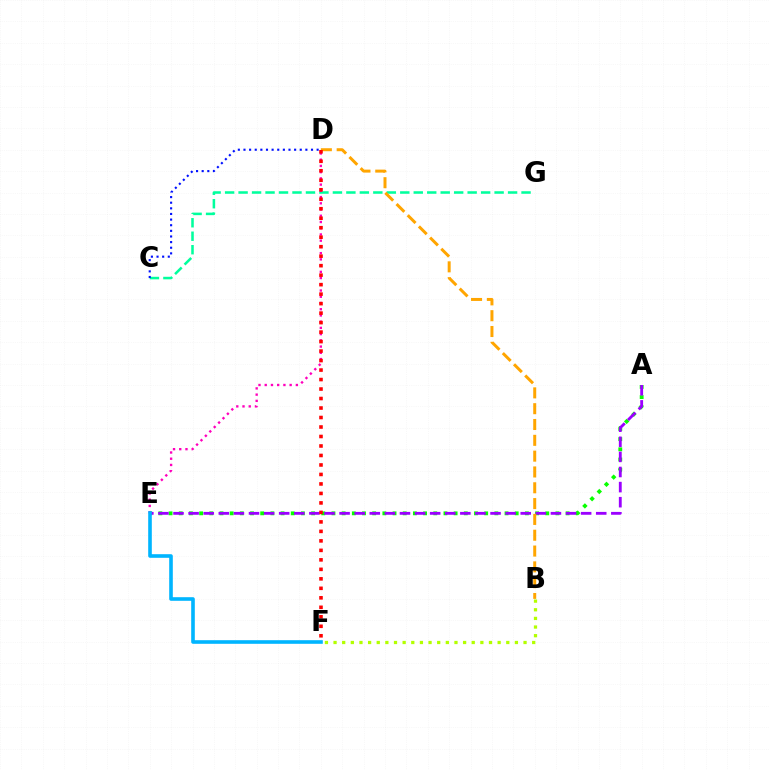{('A', 'E'): [{'color': '#08ff00', 'line_style': 'dotted', 'thickness': 2.77}, {'color': '#9b00ff', 'line_style': 'dashed', 'thickness': 2.05}], ('C', 'G'): [{'color': '#00ff9d', 'line_style': 'dashed', 'thickness': 1.83}], ('B', 'D'): [{'color': '#ffa500', 'line_style': 'dashed', 'thickness': 2.15}], ('D', 'E'): [{'color': '#ff00bd', 'line_style': 'dotted', 'thickness': 1.69}], ('D', 'F'): [{'color': '#ff0000', 'line_style': 'dotted', 'thickness': 2.58}], ('C', 'D'): [{'color': '#0010ff', 'line_style': 'dotted', 'thickness': 1.53}], ('E', 'F'): [{'color': '#00b5ff', 'line_style': 'solid', 'thickness': 2.61}], ('B', 'F'): [{'color': '#b3ff00', 'line_style': 'dotted', 'thickness': 2.35}]}